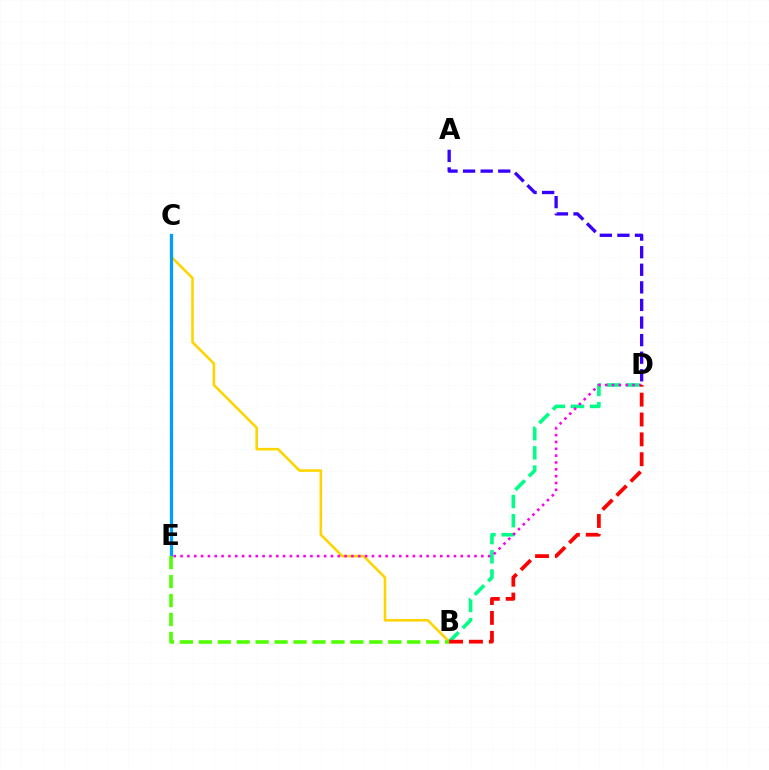{('B', 'C'): [{'color': '#ffd500', 'line_style': 'solid', 'thickness': 1.87}], ('C', 'E'): [{'color': '#009eff', 'line_style': 'solid', 'thickness': 2.34}], ('B', 'D'): [{'color': '#00ff86', 'line_style': 'dashed', 'thickness': 2.6}, {'color': '#ff0000', 'line_style': 'dashed', 'thickness': 2.7}], ('A', 'D'): [{'color': '#3700ff', 'line_style': 'dashed', 'thickness': 2.39}], ('D', 'E'): [{'color': '#ff00ed', 'line_style': 'dotted', 'thickness': 1.86}], ('B', 'E'): [{'color': '#4fff00', 'line_style': 'dashed', 'thickness': 2.57}]}